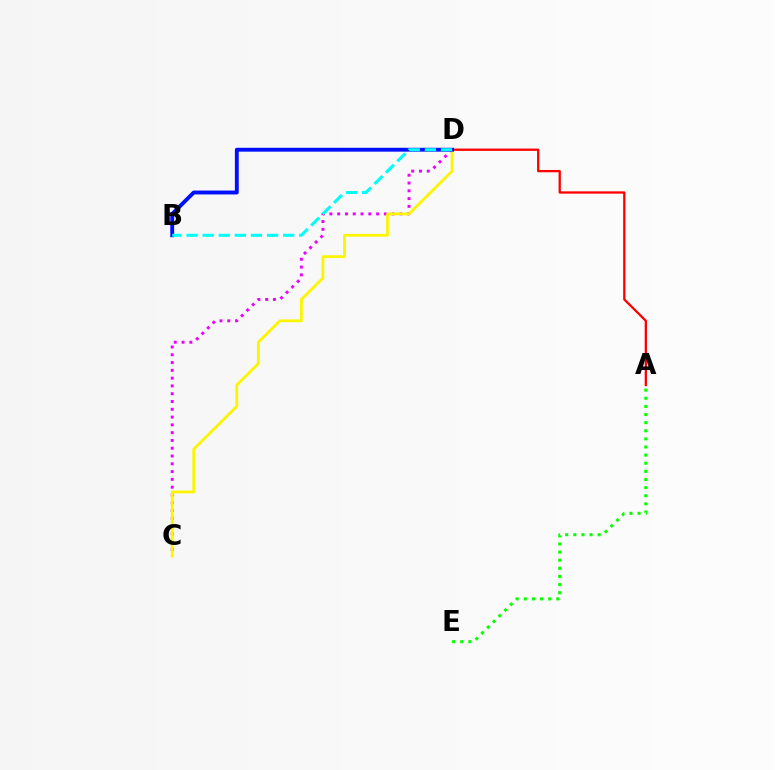{('A', 'D'): [{'color': '#ff0000', 'line_style': 'solid', 'thickness': 1.65}], ('C', 'D'): [{'color': '#ee00ff', 'line_style': 'dotted', 'thickness': 2.12}, {'color': '#fcf500', 'line_style': 'solid', 'thickness': 2.01}], ('A', 'E'): [{'color': '#08ff00', 'line_style': 'dotted', 'thickness': 2.21}], ('B', 'D'): [{'color': '#0010ff', 'line_style': 'solid', 'thickness': 2.79}, {'color': '#00fff6', 'line_style': 'dashed', 'thickness': 2.19}]}